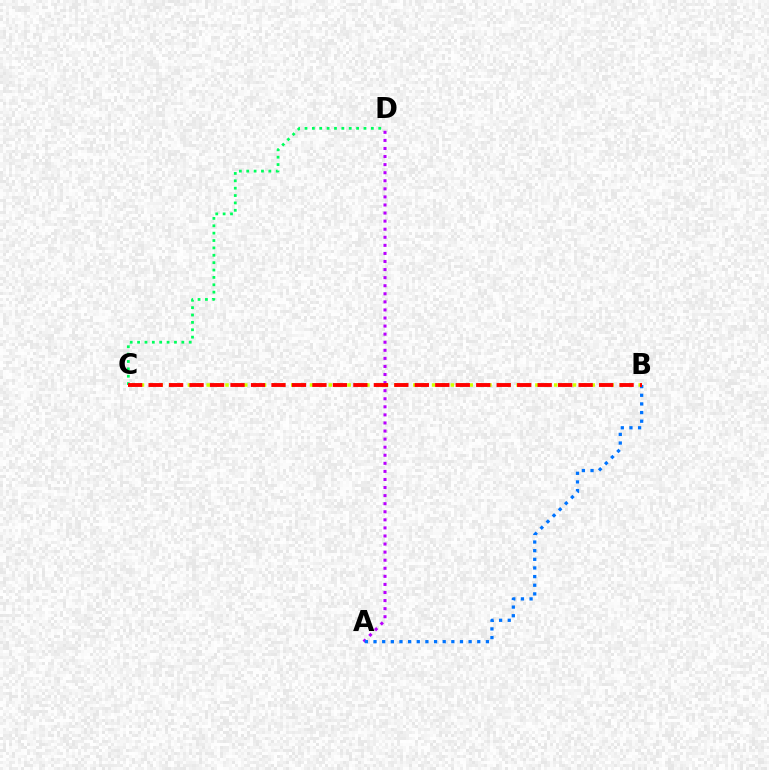{('A', 'D'): [{'color': '#b900ff', 'line_style': 'dotted', 'thickness': 2.19}], ('C', 'D'): [{'color': '#00ff5c', 'line_style': 'dotted', 'thickness': 2.0}], ('A', 'B'): [{'color': '#0074ff', 'line_style': 'dotted', 'thickness': 2.35}], ('B', 'C'): [{'color': '#d1ff00', 'line_style': 'dotted', 'thickness': 2.55}, {'color': '#ff0000', 'line_style': 'dashed', 'thickness': 2.78}]}